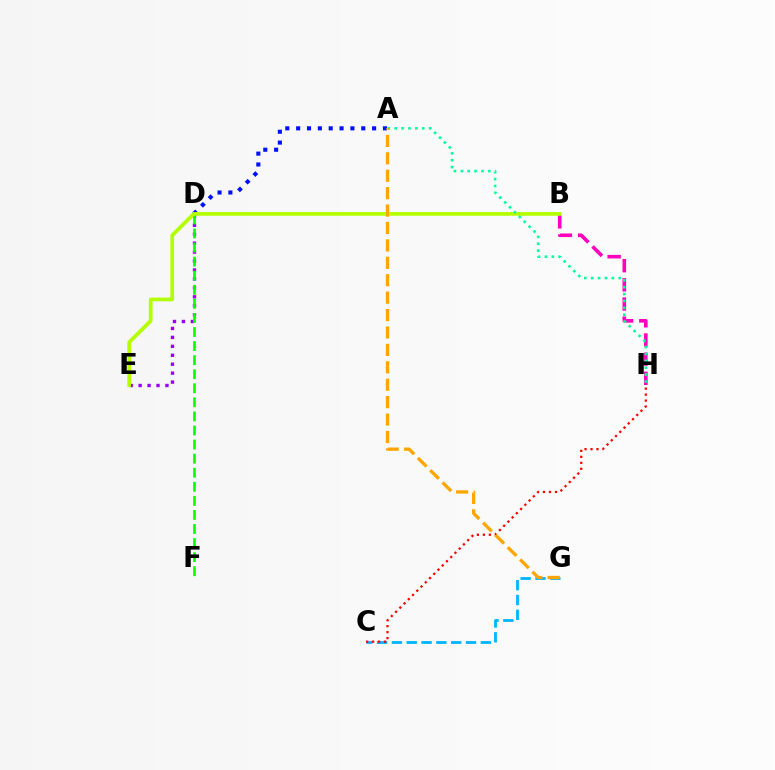{('B', 'H'): [{'color': '#ff00bd', 'line_style': 'dashed', 'thickness': 2.6}], ('D', 'E'): [{'color': '#9b00ff', 'line_style': 'dotted', 'thickness': 2.43}], ('A', 'D'): [{'color': '#0010ff', 'line_style': 'dotted', 'thickness': 2.95}], ('C', 'G'): [{'color': '#00b5ff', 'line_style': 'dashed', 'thickness': 2.01}], ('D', 'F'): [{'color': '#08ff00', 'line_style': 'dashed', 'thickness': 1.91}], ('B', 'E'): [{'color': '#b3ff00', 'line_style': 'solid', 'thickness': 2.68}], ('C', 'H'): [{'color': '#ff0000', 'line_style': 'dotted', 'thickness': 1.62}], ('A', 'H'): [{'color': '#00ff9d', 'line_style': 'dotted', 'thickness': 1.87}], ('A', 'G'): [{'color': '#ffa500', 'line_style': 'dashed', 'thickness': 2.37}]}